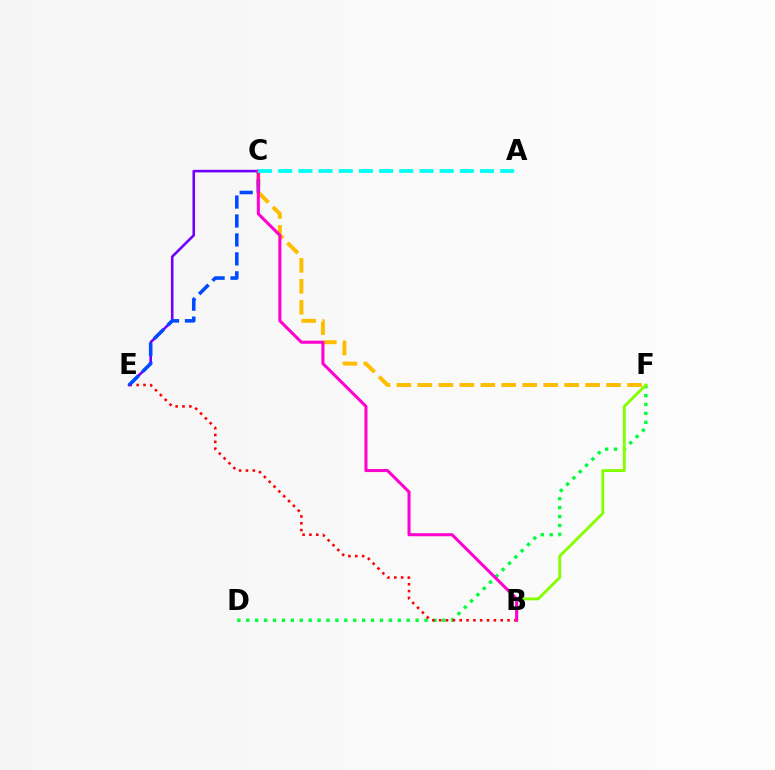{('D', 'F'): [{'color': '#00ff39', 'line_style': 'dotted', 'thickness': 2.42}], ('B', 'E'): [{'color': '#ff0000', 'line_style': 'dotted', 'thickness': 1.86}], ('C', 'E'): [{'color': '#7200ff', 'line_style': 'solid', 'thickness': 1.87}, {'color': '#004bff', 'line_style': 'dashed', 'thickness': 2.57}], ('C', 'F'): [{'color': '#ffbd00', 'line_style': 'dashed', 'thickness': 2.85}], ('B', 'F'): [{'color': '#84ff00', 'line_style': 'solid', 'thickness': 2.07}], ('B', 'C'): [{'color': '#ff00cf', 'line_style': 'solid', 'thickness': 2.19}], ('A', 'C'): [{'color': '#00fff6', 'line_style': 'dashed', 'thickness': 2.74}]}